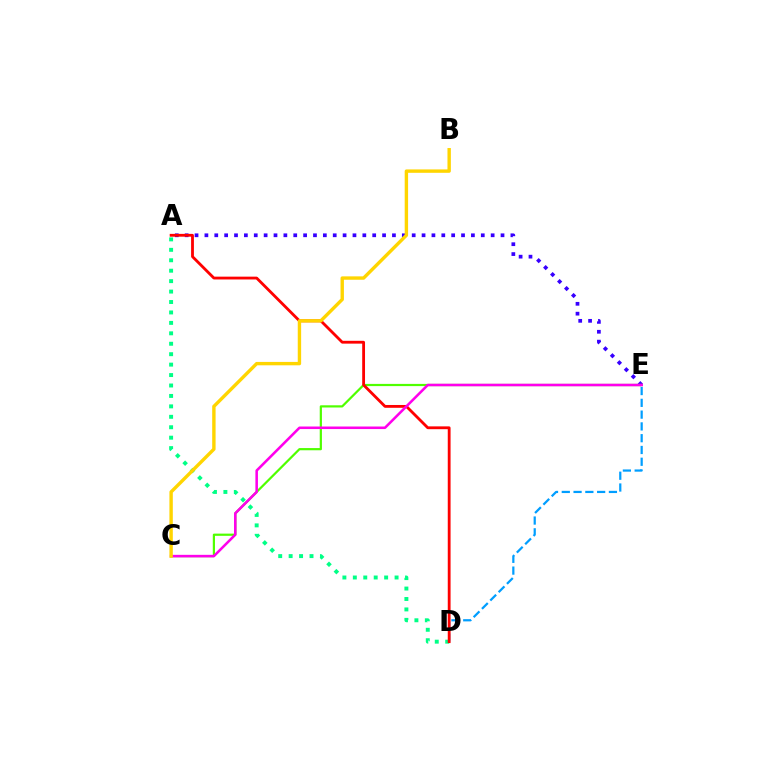{('A', 'E'): [{'color': '#3700ff', 'line_style': 'dotted', 'thickness': 2.68}], ('C', 'E'): [{'color': '#4fff00', 'line_style': 'solid', 'thickness': 1.59}, {'color': '#ff00ed', 'line_style': 'solid', 'thickness': 1.84}], ('D', 'E'): [{'color': '#009eff', 'line_style': 'dashed', 'thickness': 1.6}], ('A', 'D'): [{'color': '#00ff86', 'line_style': 'dotted', 'thickness': 2.84}, {'color': '#ff0000', 'line_style': 'solid', 'thickness': 2.03}], ('B', 'C'): [{'color': '#ffd500', 'line_style': 'solid', 'thickness': 2.44}]}